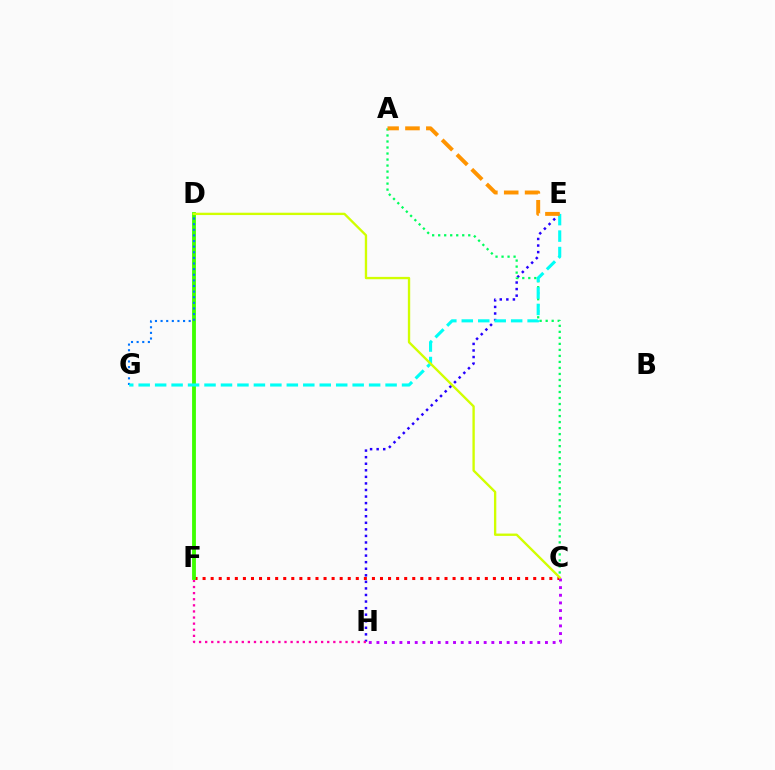{('C', 'F'): [{'color': '#ff0000', 'line_style': 'dotted', 'thickness': 2.19}], ('E', 'H'): [{'color': '#2500ff', 'line_style': 'dotted', 'thickness': 1.78}], ('A', 'C'): [{'color': '#00ff5c', 'line_style': 'dotted', 'thickness': 1.63}], ('C', 'H'): [{'color': '#b900ff', 'line_style': 'dotted', 'thickness': 2.08}], ('F', 'H'): [{'color': '#ff00ac', 'line_style': 'dotted', 'thickness': 1.66}], ('D', 'F'): [{'color': '#3dff00', 'line_style': 'solid', 'thickness': 2.75}], ('D', 'G'): [{'color': '#0074ff', 'line_style': 'dotted', 'thickness': 1.53}], ('E', 'G'): [{'color': '#00fff6', 'line_style': 'dashed', 'thickness': 2.24}], ('A', 'E'): [{'color': '#ff9400', 'line_style': 'dashed', 'thickness': 2.84}], ('C', 'D'): [{'color': '#d1ff00', 'line_style': 'solid', 'thickness': 1.69}]}